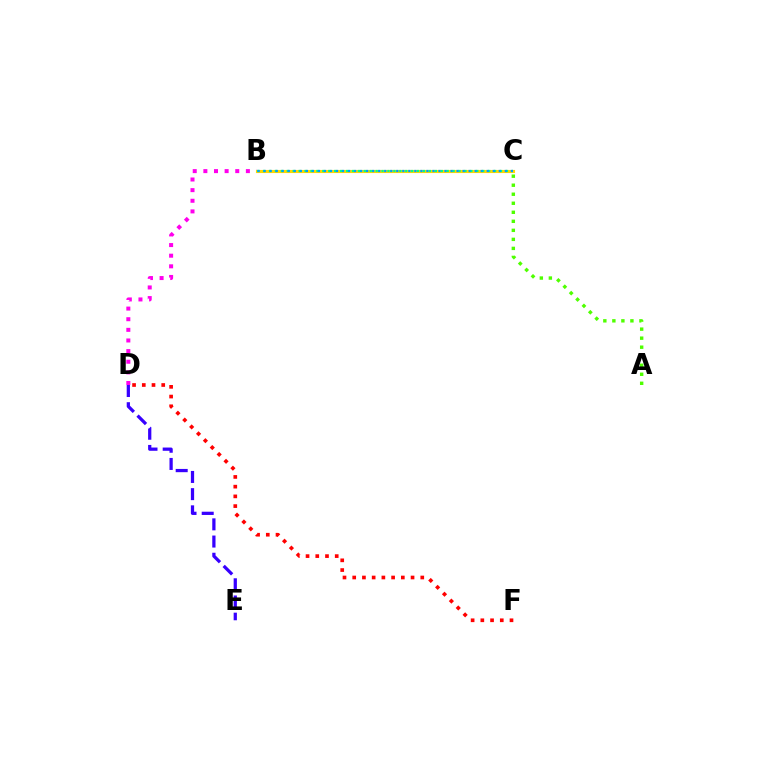{('D', 'F'): [{'color': '#ff0000', 'line_style': 'dotted', 'thickness': 2.64}], ('B', 'D'): [{'color': '#ff00ed', 'line_style': 'dotted', 'thickness': 2.89}], ('A', 'C'): [{'color': '#4fff00', 'line_style': 'dotted', 'thickness': 2.45}], ('B', 'C'): [{'color': '#ffd500', 'line_style': 'solid', 'thickness': 2.23}, {'color': '#00ff86', 'line_style': 'dotted', 'thickness': 1.61}, {'color': '#009eff', 'line_style': 'dotted', 'thickness': 1.64}], ('D', 'E'): [{'color': '#3700ff', 'line_style': 'dashed', 'thickness': 2.34}]}